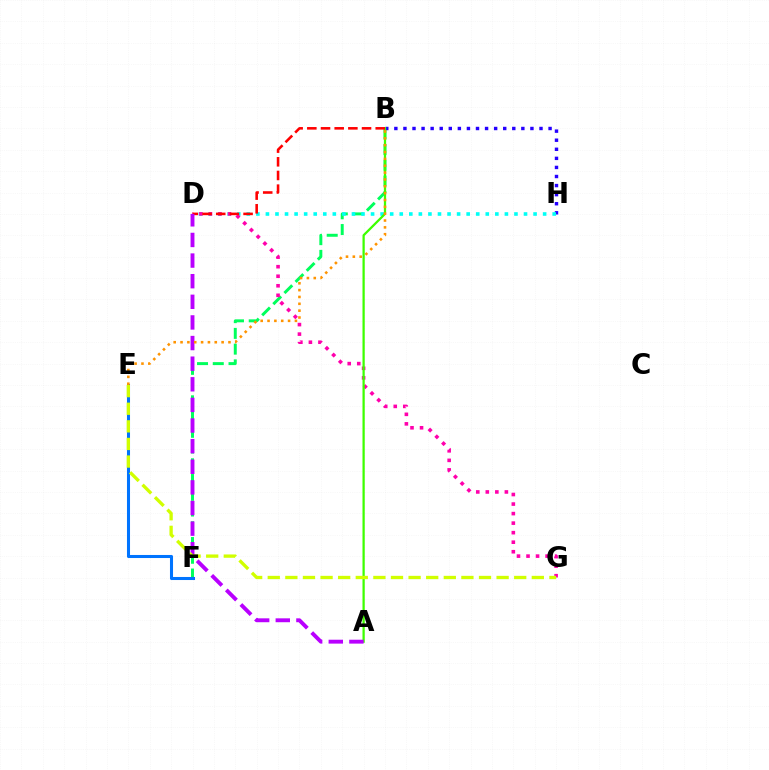{('B', 'F'): [{'color': '#00ff5c', 'line_style': 'dashed', 'thickness': 2.14}], ('B', 'H'): [{'color': '#2500ff', 'line_style': 'dotted', 'thickness': 2.46}], ('E', 'F'): [{'color': '#0074ff', 'line_style': 'solid', 'thickness': 2.2}], ('D', 'H'): [{'color': '#00fff6', 'line_style': 'dotted', 'thickness': 2.6}], ('D', 'G'): [{'color': '#ff00ac', 'line_style': 'dotted', 'thickness': 2.59}], ('A', 'B'): [{'color': '#3dff00', 'line_style': 'solid', 'thickness': 1.62}], ('B', 'D'): [{'color': '#ff0000', 'line_style': 'dashed', 'thickness': 1.86}], ('A', 'D'): [{'color': '#b900ff', 'line_style': 'dashed', 'thickness': 2.8}], ('E', 'G'): [{'color': '#d1ff00', 'line_style': 'dashed', 'thickness': 2.39}], ('B', 'E'): [{'color': '#ff9400', 'line_style': 'dotted', 'thickness': 1.86}]}